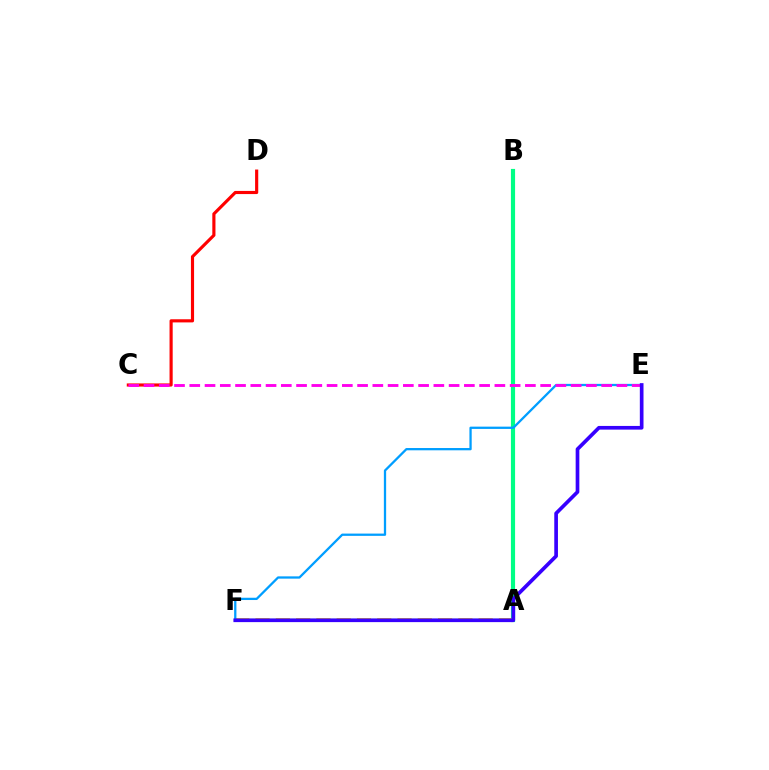{('C', 'D'): [{'color': '#ff0000', 'line_style': 'solid', 'thickness': 2.26}], ('A', 'F'): [{'color': '#4fff00', 'line_style': 'solid', 'thickness': 1.61}, {'color': '#ffd500', 'line_style': 'dashed', 'thickness': 2.75}], ('A', 'B'): [{'color': '#00ff86', 'line_style': 'solid', 'thickness': 3.0}], ('E', 'F'): [{'color': '#009eff', 'line_style': 'solid', 'thickness': 1.64}, {'color': '#3700ff', 'line_style': 'solid', 'thickness': 2.65}], ('C', 'E'): [{'color': '#ff00ed', 'line_style': 'dashed', 'thickness': 2.07}]}